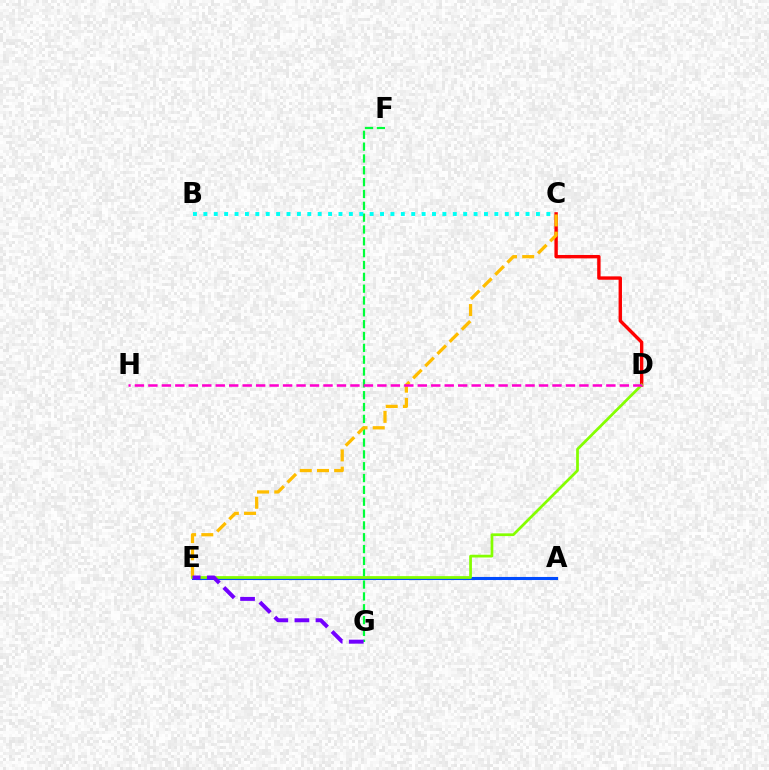{('F', 'G'): [{'color': '#00ff39', 'line_style': 'dashed', 'thickness': 1.61}], ('C', 'D'): [{'color': '#ff0000', 'line_style': 'solid', 'thickness': 2.44}], ('C', 'E'): [{'color': '#ffbd00', 'line_style': 'dashed', 'thickness': 2.34}], ('B', 'C'): [{'color': '#00fff6', 'line_style': 'dotted', 'thickness': 2.82}], ('A', 'E'): [{'color': '#004bff', 'line_style': 'solid', 'thickness': 2.22}], ('D', 'E'): [{'color': '#84ff00', 'line_style': 'solid', 'thickness': 1.97}], ('E', 'G'): [{'color': '#7200ff', 'line_style': 'dashed', 'thickness': 2.86}], ('D', 'H'): [{'color': '#ff00cf', 'line_style': 'dashed', 'thickness': 1.83}]}